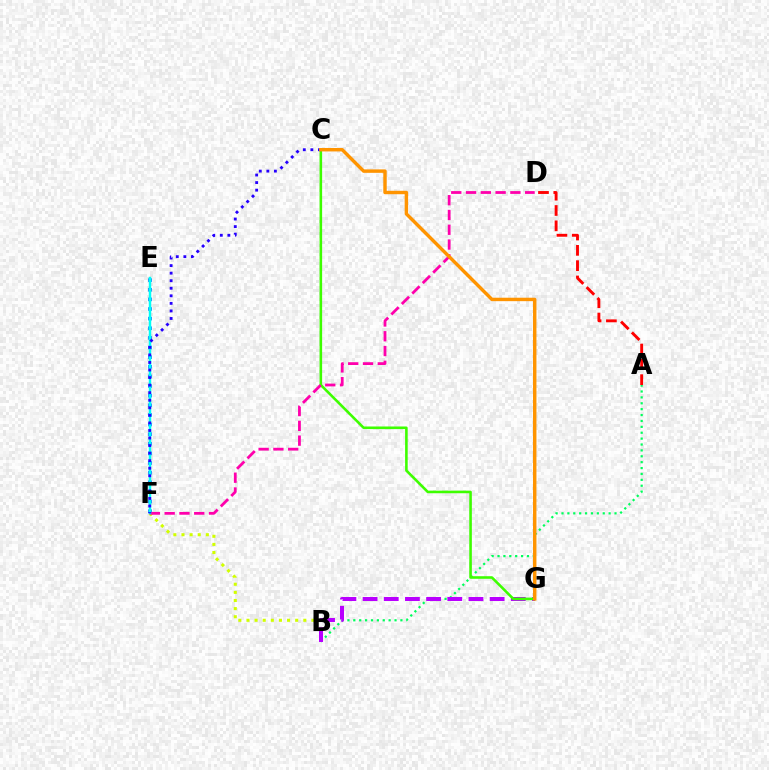{('B', 'F'): [{'color': '#d1ff00', 'line_style': 'dotted', 'thickness': 2.21}], ('A', 'B'): [{'color': '#00ff5c', 'line_style': 'dotted', 'thickness': 1.6}], ('B', 'G'): [{'color': '#b900ff', 'line_style': 'dashed', 'thickness': 2.88}], ('C', 'G'): [{'color': '#3dff00', 'line_style': 'solid', 'thickness': 1.86}, {'color': '#ff9400', 'line_style': 'solid', 'thickness': 2.47}], ('A', 'D'): [{'color': '#ff0000', 'line_style': 'dashed', 'thickness': 2.08}], ('E', 'F'): [{'color': '#0074ff', 'line_style': 'dotted', 'thickness': 2.62}, {'color': '#00fff6', 'line_style': 'solid', 'thickness': 1.77}], ('D', 'F'): [{'color': '#ff00ac', 'line_style': 'dashed', 'thickness': 2.01}], ('C', 'F'): [{'color': '#2500ff', 'line_style': 'dotted', 'thickness': 2.05}]}